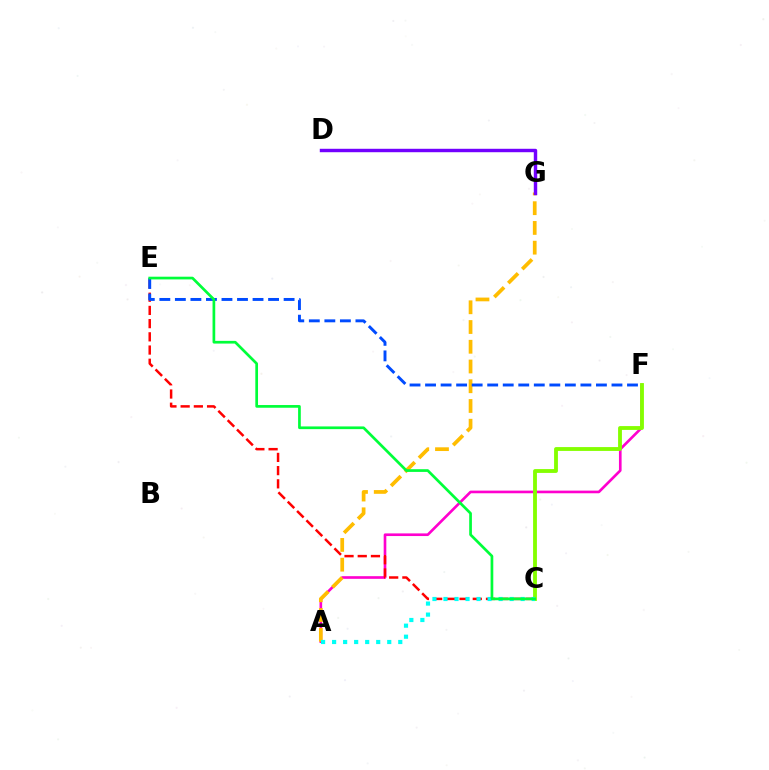{('A', 'F'): [{'color': '#ff00cf', 'line_style': 'solid', 'thickness': 1.91}], ('A', 'G'): [{'color': '#ffbd00', 'line_style': 'dashed', 'thickness': 2.68}], ('C', 'E'): [{'color': '#ff0000', 'line_style': 'dashed', 'thickness': 1.79}, {'color': '#00ff39', 'line_style': 'solid', 'thickness': 1.95}], ('C', 'F'): [{'color': '#84ff00', 'line_style': 'solid', 'thickness': 2.76}], ('E', 'F'): [{'color': '#004bff', 'line_style': 'dashed', 'thickness': 2.11}], ('A', 'C'): [{'color': '#00fff6', 'line_style': 'dotted', 'thickness': 3.0}], ('D', 'G'): [{'color': '#7200ff', 'line_style': 'solid', 'thickness': 2.47}]}